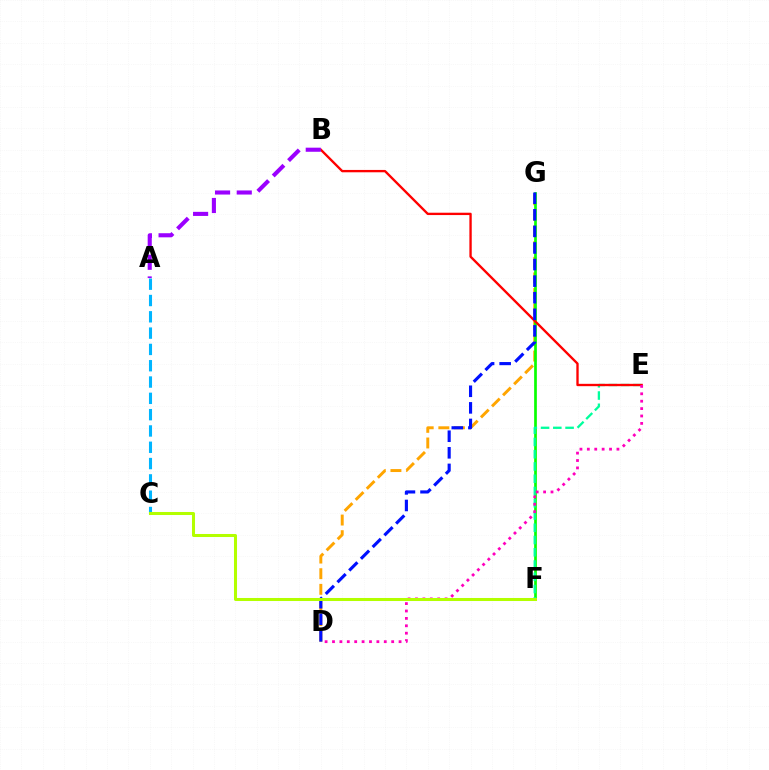{('D', 'G'): [{'color': '#ffa500', 'line_style': 'dashed', 'thickness': 2.12}, {'color': '#0010ff', 'line_style': 'dashed', 'thickness': 2.25}], ('A', 'C'): [{'color': '#00b5ff', 'line_style': 'dashed', 'thickness': 2.22}], ('F', 'G'): [{'color': '#08ff00', 'line_style': 'solid', 'thickness': 1.94}], ('E', 'F'): [{'color': '#00ff9d', 'line_style': 'dashed', 'thickness': 1.67}], ('B', 'E'): [{'color': '#ff0000', 'line_style': 'solid', 'thickness': 1.69}], ('A', 'B'): [{'color': '#9b00ff', 'line_style': 'dashed', 'thickness': 2.95}], ('D', 'E'): [{'color': '#ff00bd', 'line_style': 'dotted', 'thickness': 2.01}], ('C', 'F'): [{'color': '#b3ff00', 'line_style': 'solid', 'thickness': 2.18}]}